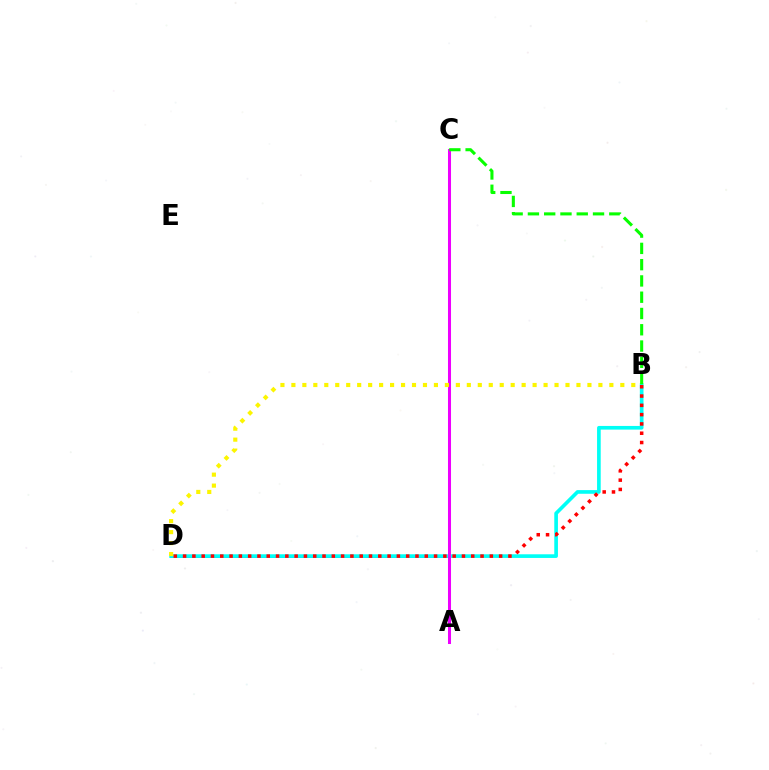{('A', 'D'): [{'color': '#0010ff', 'line_style': 'solid', 'thickness': 1.97}], ('B', 'D'): [{'color': '#00fff6', 'line_style': 'solid', 'thickness': 2.64}, {'color': '#ff0000', 'line_style': 'dotted', 'thickness': 2.53}, {'color': '#fcf500', 'line_style': 'dotted', 'thickness': 2.98}], ('A', 'C'): [{'color': '#ee00ff', 'line_style': 'solid', 'thickness': 2.18}], ('B', 'C'): [{'color': '#08ff00', 'line_style': 'dashed', 'thickness': 2.21}]}